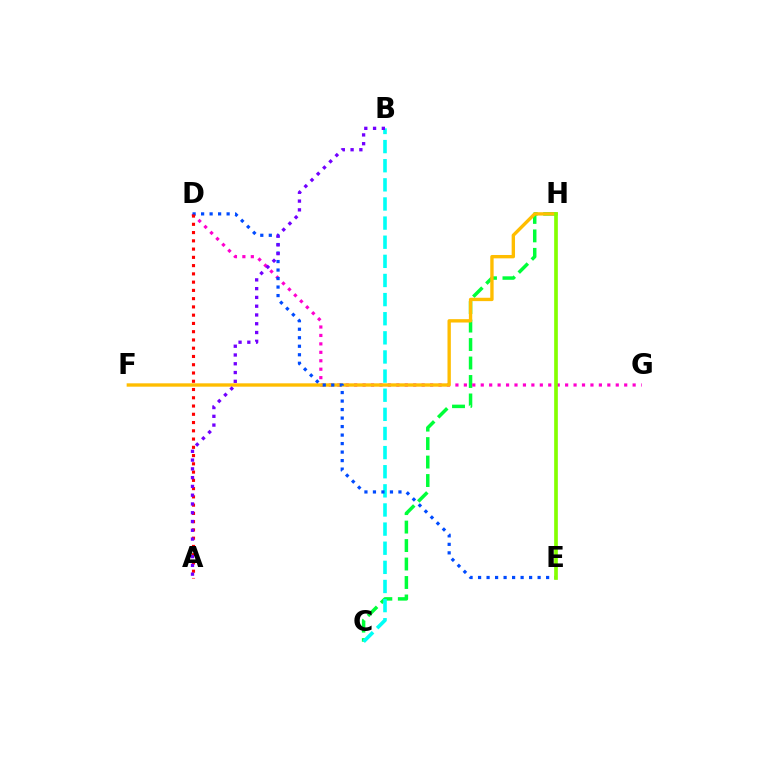{('C', 'H'): [{'color': '#00ff39', 'line_style': 'dashed', 'thickness': 2.51}], ('D', 'G'): [{'color': '#ff00cf', 'line_style': 'dotted', 'thickness': 2.29}], ('B', 'C'): [{'color': '#00fff6', 'line_style': 'dashed', 'thickness': 2.6}], ('F', 'H'): [{'color': '#ffbd00', 'line_style': 'solid', 'thickness': 2.42}], ('D', 'E'): [{'color': '#004bff', 'line_style': 'dotted', 'thickness': 2.31}], ('A', 'D'): [{'color': '#ff0000', 'line_style': 'dotted', 'thickness': 2.24}], ('A', 'B'): [{'color': '#7200ff', 'line_style': 'dotted', 'thickness': 2.38}], ('E', 'H'): [{'color': '#84ff00', 'line_style': 'solid', 'thickness': 2.65}]}